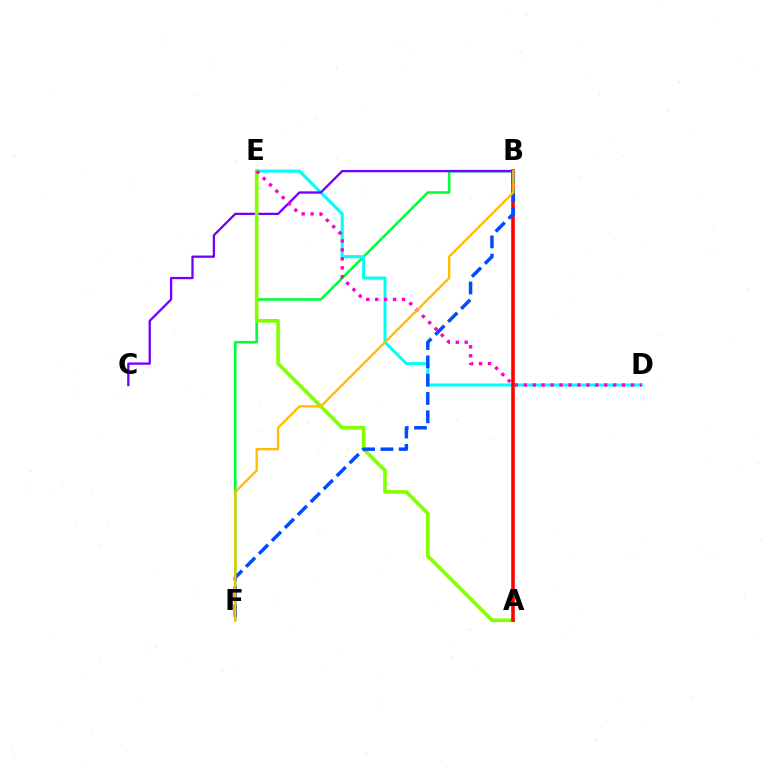{('B', 'F'): [{'color': '#00ff39', 'line_style': 'solid', 'thickness': 1.84}, {'color': '#004bff', 'line_style': 'dashed', 'thickness': 2.49}, {'color': '#ffbd00', 'line_style': 'solid', 'thickness': 1.68}], ('D', 'E'): [{'color': '#00fff6', 'line_style': 'solid', 'thickness': 2.19}, {'color': '#ff00cf', 'line_style': 'dotted', 'thickness': 2.43}], ('B', 'C'): [{'color': '#7200ff', 'line_style': 'solid', 'thickness': 1.65}], ('A', 'E'): [{'color': '#84ff00', 'line_style': 'solid', 'thickness': 2.63}], ('A', 'B'): [{'color': '#ff0000', 'line_style': 'solid', 'thickness': 2.57}]}